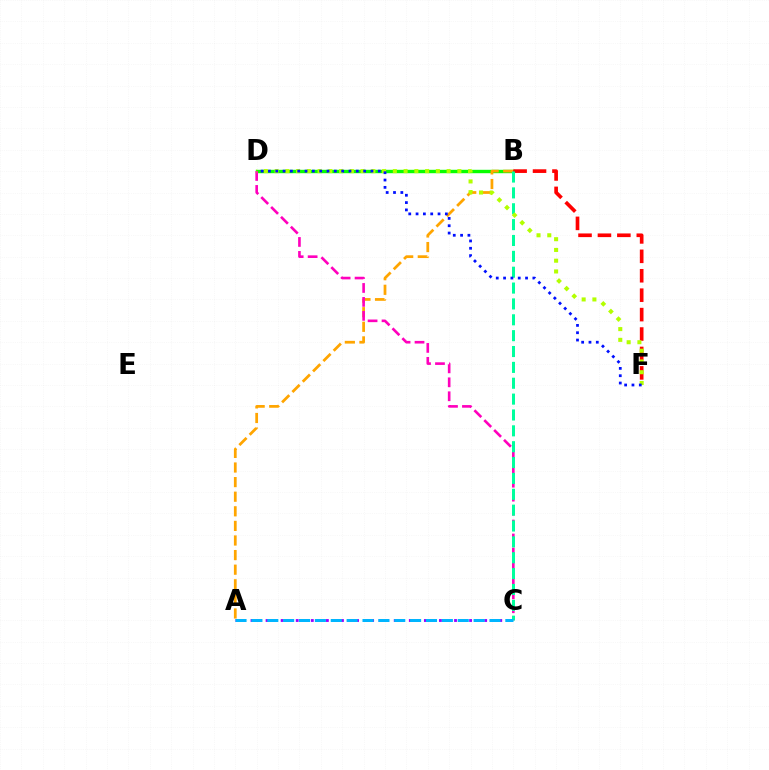{('B', 'D'): [{'color': '#08ff00', 'line_style': 'solid', 'thickness': 2.45}], ('A', 'B'): [{'color': '#ffa500', 'line_style': 'dashed', 'thickness': 1.98}], ('C', 'D'): [{'color': '#ff00bd', 'line_style': 'dashed', 'thickness': 1.89}], ('B', 'F'): [{'color': '#ff0000', 'line_style': 'dashed', 'thickness': 2.64}], ('B', 'C'): [{'color': '#00ff9d', 'line_style': 'dashed', 'thickness': 2.15}], ('A', 'C'): [{'color': '#9b00ff', 'line_style': 'dotted', 'thickness': 2.05}, {'color': '#00b5ff', 'line_style': 'dashed', 'thickness': 2.16}], ('D', 'F'): [{'color': '#b3ff00', 'line_style': 'dotted', 'thickness': 2.92}, {'color': '#0010ff', 'line_style': 'dotted', 'thickness': 1.99}]}